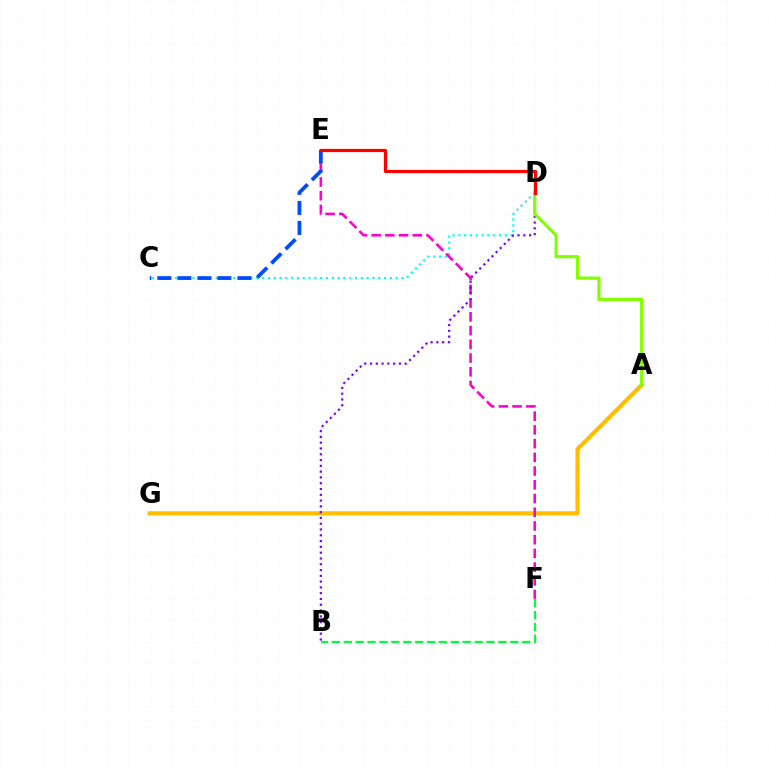{('A', 'G'): [{'color': '#ffbd00', 'line_style': 'solid', 'thickness': 2.98}], ('C', 'D'): [{'color': '#00fff6', 'line_style': 'dotted', 'thickness': 1.58}], ('E', 'F'): [{'color': '#ff00cf', 'line_style': 'dashed', 'thickness': 1.86}], ('C', 'E'): [{'color': '#004bff', 'line_style': 'dashed', 'thickness': 2.72}], ('B', 'D'): [{'color': '#7200ff', 'line_style': 'dotted', 'thickness': 1.57}], ('B', 'F'): [{'color': '#00ff39', 'line_style': 'dashed', 'thickness': 1.62}], ('A', 'D'): [{'color': '#84ff00', 'line_style': 'solid', 'thickness': 2.29}], ('D', 'E'): [{'color': '#ff0000', 'line_style': 'solid', 'thickness': 2.32}]}